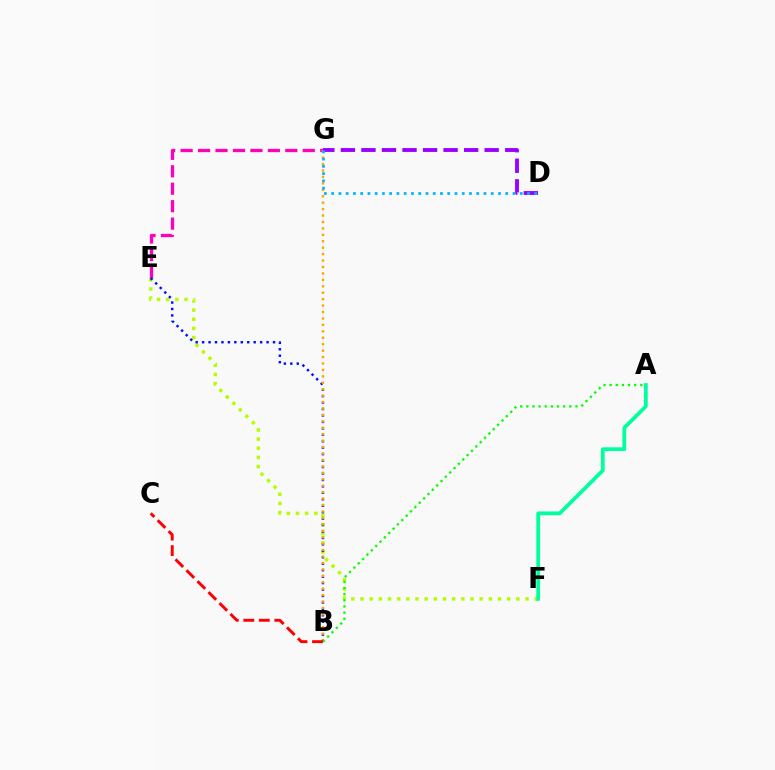{('E', 'G'): [{'color': '#ff00bd', 'line_style': 'dashed', 'thickness': 2.37}], ('E', 'F'): [{'color': '#b3ff00', 'line_style': 'dotted', 'thickness': 2.49}], ('A', 'F'): [{'color': '#00ff9d', 'line_style': 'solid', 'thickness': 2.71}], ('B', 'E'): [{'color': '#0010ff', 'line_style': 'dotted', 'thickness': 1.75}], ('B', 'G'): [{'color': '#ffa500', 'line_style': 'dotted', 'thickness': 1.75}], ('D', 'G'): [{'color': '#9b00ff', 'line_style': 'dashed', 'thickness': 2.79}, {'color': '#00b5ff', 'line_style': 'dotted', 'thickness': 1.97}], ('A', 'B'): [{'color': '#08ff00', 'line_style': 'dotted', 'thickness': 1.67}], ('B', 'C'): [{'color': '#ff0000', 'line_style': 'dashed', 'thickness': 2.11}]}